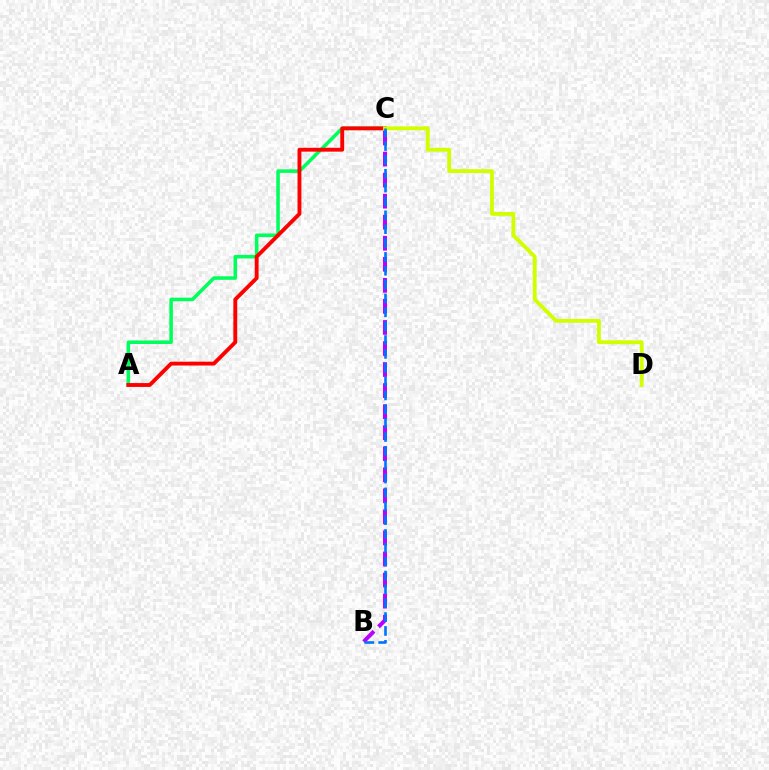{('A', 'C'): [{'color': '#00ff5c', 'line_style': 'solid', 'thickness': 2.55}, {'color': '#ff0000', 'line_style': 'solid', 'thickness': 2.78}], ('B', 'C'): [{'color': '#b900ff', 'line_style': 'dashed', 'thickness': 2.86}, {'color': '#0074ff', 'line_style': 'dashed', 'thickness': 1.88}], ('C', 'D'): [{'color': '#d1ff00', 'line_style': 'solid', 'thickness': 2.77}]}